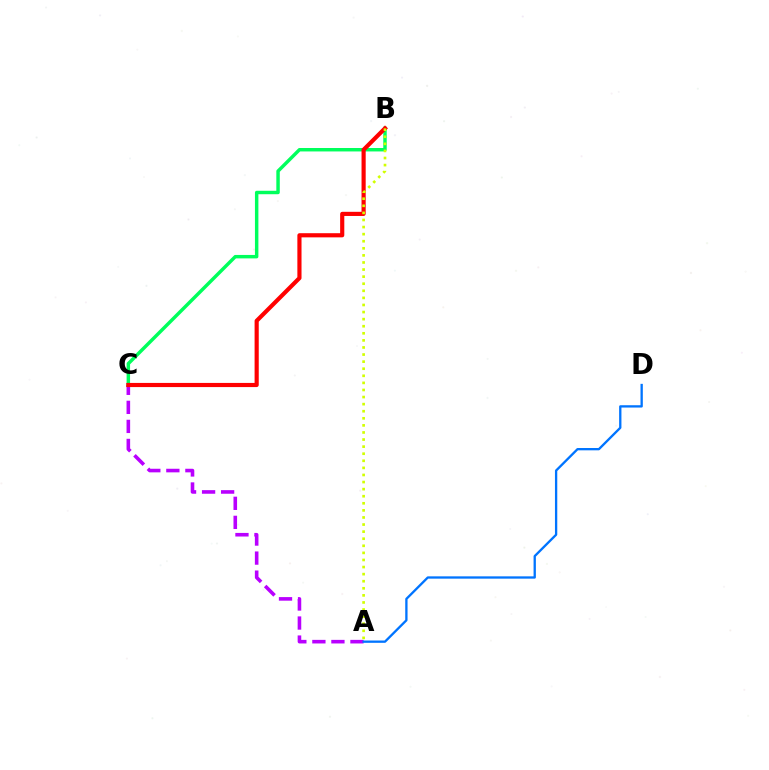{('A', 'C'): [{'color': '#b900ff', 'line_style': 'dashed', 'thickness': 2.59}], ('B', 'C'): [{'color': '#00ff5c', 'line_style': 'solid', 'thickness': 2.48}, {'color': '#ff0000', 'line_style': 'solid', 'thickness': 2.99}], ('A', 'D'): [{'color': '#0074ff', 'line_style': 'solid', 'thickness': 1.67}], ('A', 'B'): [{'color': '#d1ff00', 'line_style': 'dotted', 'thickness': 1.92}]}